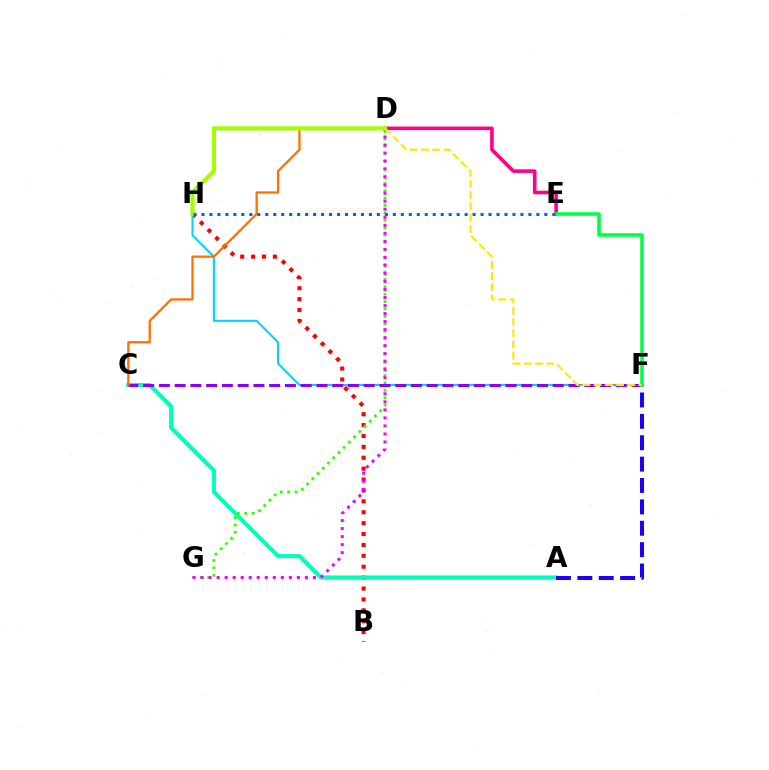{('B', 'H'): [{'color': '#ff0000', 'line_style': 'dotted', 'thickness': 2.96}], ('F', 'H'): [{'color': '#00d3ff', 'line_style': 'solid', 'thickness': 1.51}], ('A', 'C'): [{'color': '#00ffbb', 'line_style': 'solid', 'thickness': 2.97}], ('D', 'E'): [{'color': '#ff0088', 'line_style': 'solid', 'thickness': 2.59}], ('D', 'G'): [{'color': '#31ff00', 'line_style': 'dotted', 'thickness': 2.01}, {'color': '#fa00f9', 'line_style': 'dotted', 'thickness': 2.18}], ('A', 'F'): [{'color': '#1900ff', 'line_style': 'dashed', 'thickness': 2.9}], ('C', 'F'): [{'color': '#8a00ff', 'line_style': 'dashed', 'thickness': 2.14}], ('C', 'D'): [{'color': '#ff7000', 'line_style': 'solid', 'thickness': 1.65}], ('E', 'F'): [{'color': '#00ff45', 'line_style': 'solid', 'thickness': 2.57}], ('D', 'H'): [{'color': '#a2ff00', 'line_style': 'solid', 'thickness': 3.0}], ('E', 'H'): [{'color': '#005dff', 'line_style': 'dotted', 'thickness': 2.17}], ('D', 'F'): [{'color': '#ffe600', 'line_style': 'dashed', 'thickness': 1.52}]}